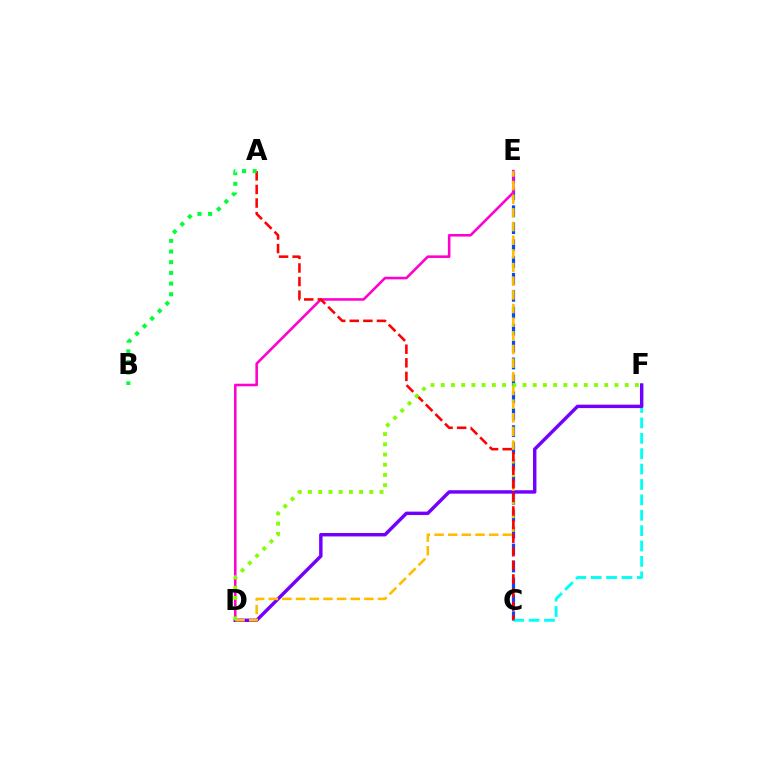{('C', 'E'): [{'color': '#004bff', 'line_style': 'dashed', 'thickness': 2.3}], ('C', 'F'): [{'color': '#00fff6', 'line_style': 'dashed', 'thickness': 2.09}], ('D', 'E'): [{'color': '#ff00cf', 'line_style': 'solid', 'thickness': 1.86}, {'color': '#ffbd00', 'line_style': 'dashed', 'thickness': 1.86}], ('D', 'F'): [{'color': '#7200ff', 'line_style': 'solid', 'thickness': 2.47}, {'color': '#84ff00', 'line_style': 'dotted', 'thickness': 2.78}], ('A', 'C'): [{'color': '#ff0000', 'line_style': 'dashed', 'thickness': 1.85}], ('A', 'B'): [{'color': '#00ff39', 'line_style': 'dotted', 'thickness': 2.9}]}